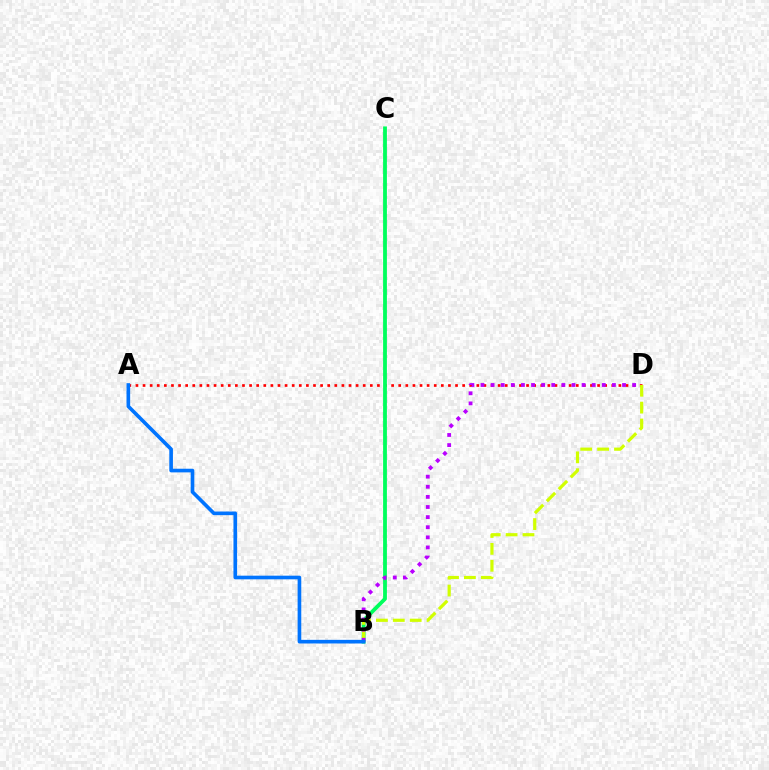{('A', 'D'): [{'color': '#ff0000', 'line_style': 'dotted', 'thickness': 1.93}], ('B', 'C'): [{'color': '#00ff5c', 'line_style': 'solid', 'thickness': 2.74}], ('B', 'D'): [{'color': '#d1ff00', 'line_style': 'dashed', 'thickness': 2.29}, {'color': '#b900ff', 'line_style': 'dotted', 'thickness': 2.75}], ('A', 'B'): [{'color': '#0074ff', 'line_style': 'solid', 'thickness': 2.62}]}